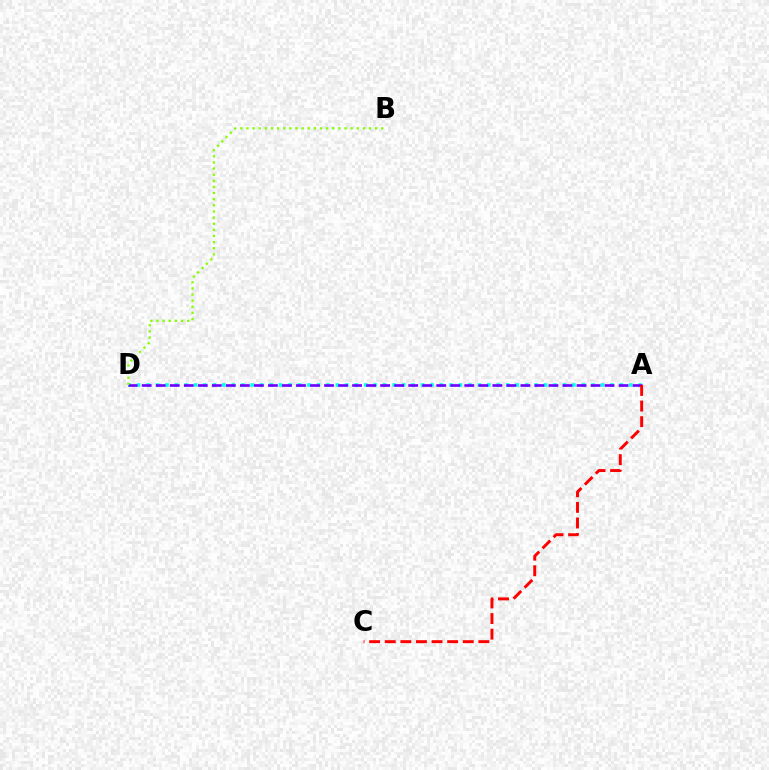{('A', 'D'): [{'color': '#00fff6', 'line_style': 'dotted', 'thickness': 2.57}, {'color': '#7200ff', 'line_style': 'dashed', 'thickness': 1.91}], ('B', 'D'): [{'color': '#84ff00', 'line_style': 'dotted', 'thickness': 1.67}], ('A', 'C'): [{'color': '#ff0000', 'line_style': 'dashed', 'thickness': 2.12}]}